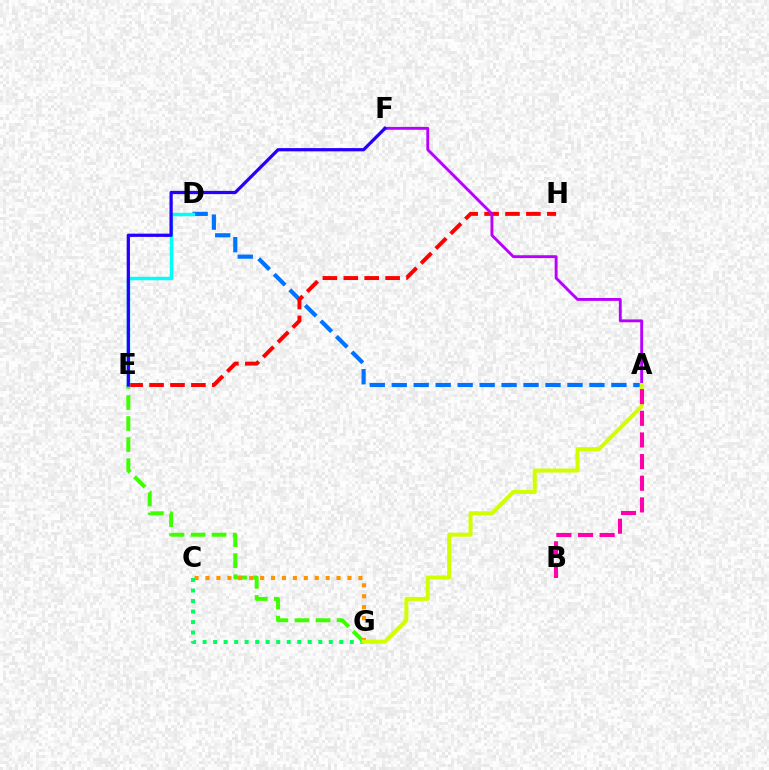{('A', 'D'): [{'color': '#0074ff', 'line_style': 'dashed', 'thickness': 2.98}], ('E', 'G'): [{'color': '#3dff00', 'line_style': 'dashed', 'thickness': 2.86}], ('E', 'H'): [{'color': '#ff0000', 'line_style': 'dashed', 'thickness': 2.84}], ('D', 'E'): [{'color': '#00fff6', 'line_style': 'solid', 'thickness': 2.49}], ('C', 'G'): [{'color': '#ff9400', 'line_style': 'dotted', 'thickness': 2.97}, {'color': '#00ff5c', 'line_style': 'dotted', 'thickness': 2.86}], ('A', 'F'): [{'color': '#b900ff', 'line_style': 'solid', 'thickness': 2.07}], ('A', 'G'): [{'color': '#d1ff00', 'line_style': 'solid', 'thickness': 2.88}], ('E', 'F'): [{'color': '#2500ff', 'line_style': 'solid', 'thickness': 2.33}], ('A', 'B'): [{'color': '#ff00ac', 'line_style': 'dashed', 'thickness': 2.94}]}